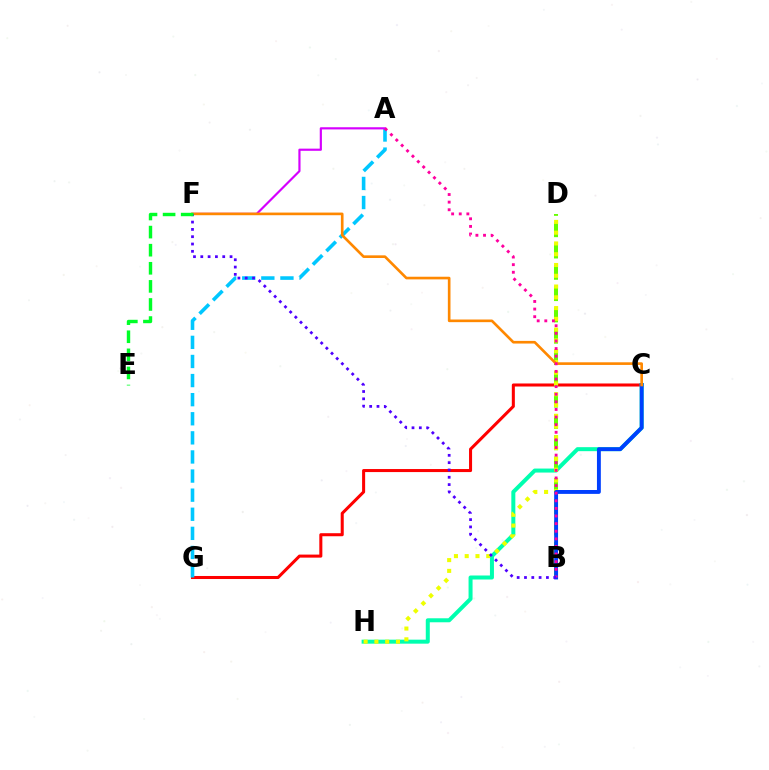{('C', 'G'): [{'color': '#ff0000', 'line_style': 'solid', 'thickness': 2.19}], ('C', 'H'): [{'color': '#00ffaf', 'line_style': 'solid', 'thickness': 2.88}], ('B', 'D'): [{'color': '#66ff00', 'line_style': 'dashed', 'thickness': 2.89}], ('D', 'H'): [{'color': '#eeff00', 'line_style': 'dotted', 'thickness': 2.93}], ('A', 'G'): [{'color': '#00c7ff', 'line_style': 'dashed', 'thickness': 2.59}], ('A', 'F'): [{'color': '#d600ff', 'line_style': 'solid', 'thickness': 1.56}], ('B', 'C'): [{'color': '#003fff', 'line_style': 'solid', 'thickness': 2.8}], ('C', 'F'): [{'color': '#ff8800', 'line_style': 'solid', 'thickness': 1.9}], ('A', 'B'): [{'color': '#ff00a0', 'line_style': 'dotted', 'thickness': 2.07}], ('B', 'F'): [{'color': '#4f00ff', 'line_style': 'dotted', 'thickness': 1.99}], ('E', 'F'): [{'color': '#00ff27', 'line_style': 'dashed', 'thickness': 2.46}]}